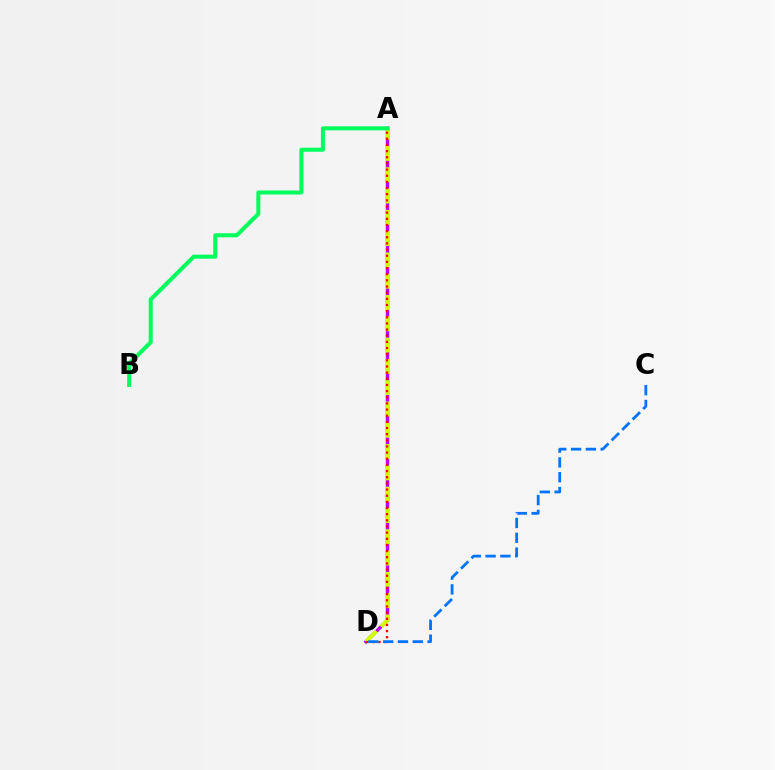{('A', 'D'): [{'color': '#b900ff', 'line_style': 'solid', 'thickness': 2.46}, {'color': '#d1ff00', 'line_style': 'dashed', 'thickness': 2.89}, {'color': '#ff0000', 'line_style': 'dotted', 'thickness': 1.67}], ('A', 'B'): [{'color': '#00ff5c', 'line_style': 'solid', 'thickness': 2.91}], ('C', 'D'): [{'color': '#0074ff', 'line_style': 'dashed', 'thickness': 2.01}]}